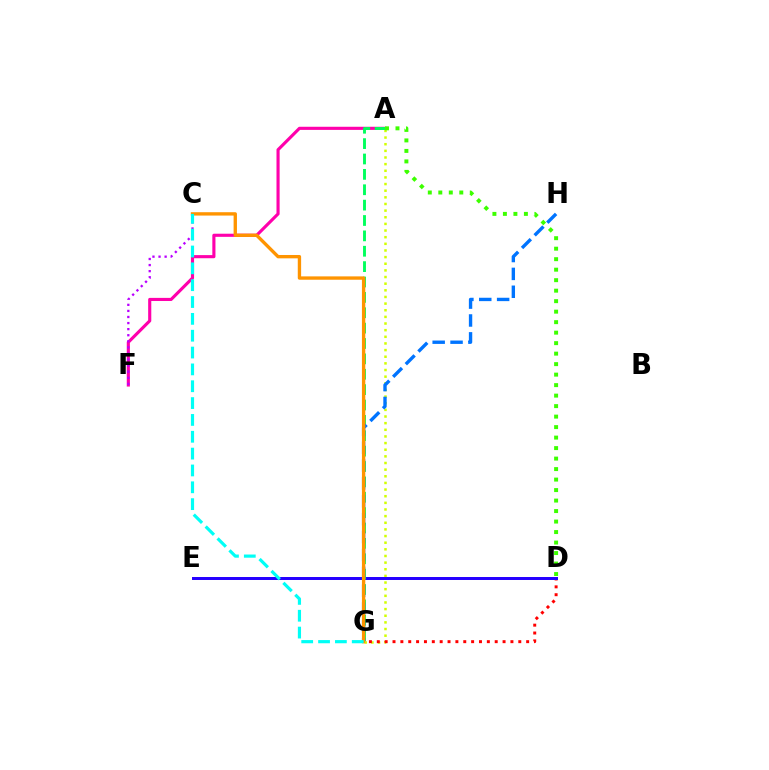{('A', 'F'): [{'color': '#ff00ac', 'line_style': 'solid', 'thickness': 2.25}], ('A', 'G'): [{'color': '#d1ff00', 'line_style': 'dotted', 'thickness': 1.8}, {'color': '#00ff5c', 'line_style': 'dashed', 'thickness': 2.09}], ('D', 'G'): [{'color': '#ff0000', 'line_style': 'dotted', 'thickness': 2.14}], ('D', 'E'): [{'color': '#2500ff', 'line_style': 'solid', 'thickness': 2.14}], ('C', 'F'): [{'color': '#b900ff', 'line_style': 'dotted', 'thickness': 1.65}], ('G', 'H'): [{'color': '#0074ff', 'line_style': 'dashed', 'thickness': 2.43}], ('C', 'G'): [{'color': '#ff9400', 'line_style': 'solid', 'thickness': 2.41}, {'color': '#00fff6', 'line_style': 'dashed', 'thickness': 2.29}], ('A', 'D'): [{'color': '#3dff00', 'line_style': 'dotted', 'thickness': 2.85}]}